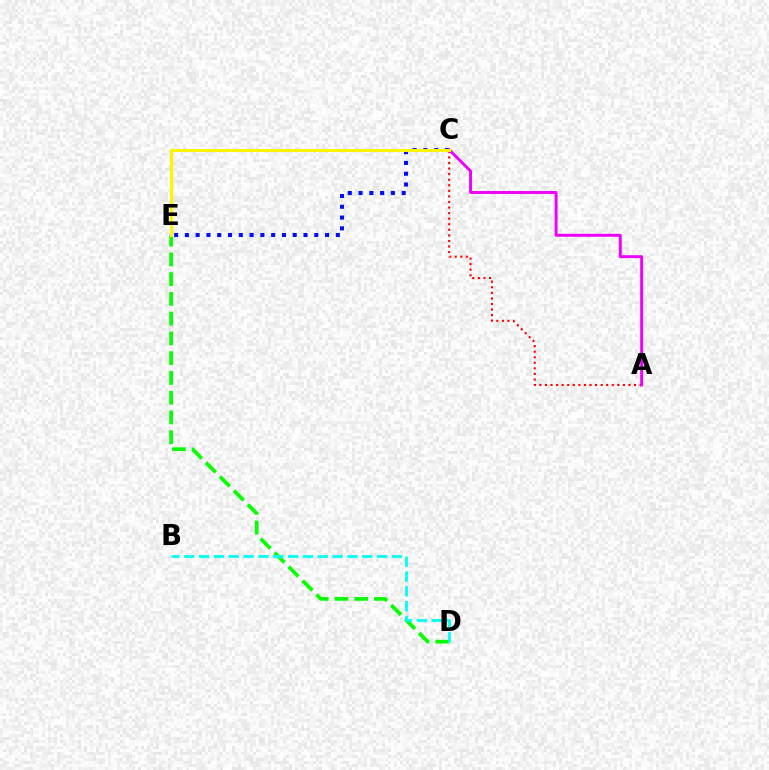{('D', 'E'): [{'color': '#08ff00', 'line_style': 'dashed', 'thickness': 2.68}], ('C', 'E'): [{'color': '#0010ff', 'line_style': 'dotted', 'thickness': 2.93}, {'color': '#fcf500', 'line_style': 'solid', 'thickness': 2.22}], ('A', 'C'): [{'color': '#ff0000', 'line_style': 'dotted', 'thickness': 1.51}, {'color': '#ee00ff', 'line_style': 'solid', 'thickness': 2.12}], ('B', 'D'): [{'color': '#00fff6', 'line_style': 'dashed', 'thickness': 2.01}]}